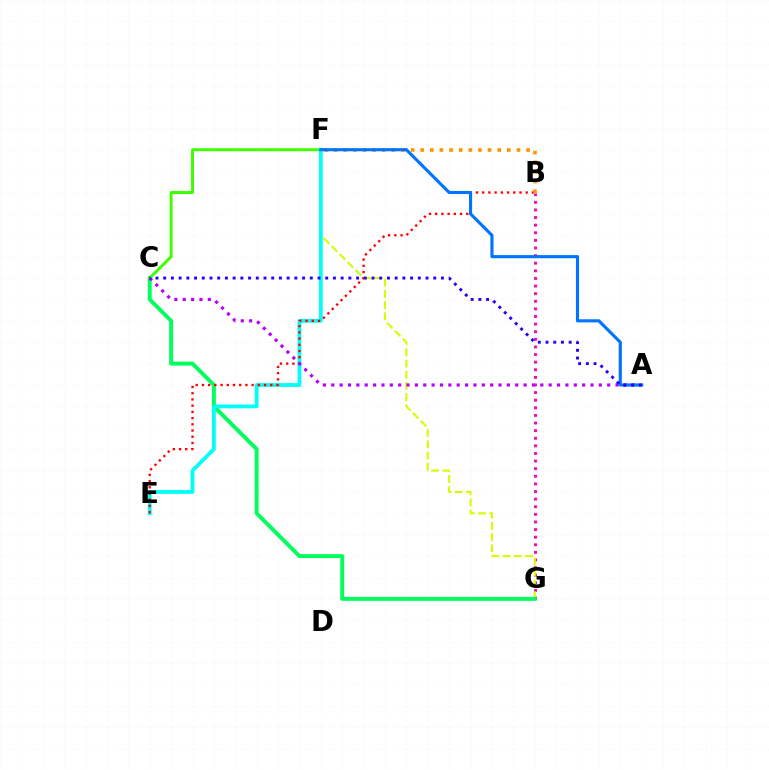{('B', 'G'): [{'color': '#ff00ac', 'line_style': 'dotted', 'thickness': 2.07}], ('F', 'G'): [{'color': '#d1ff00', 'line_style': 'dashed', 'thickness': 1.52}], ('C', 'G'): [{'color': '#00ff5c', 'line_style': 'solid', 'thickness': 2.83}], ('C', 'F'): [{'color': '#3dff00', 'line_style': 'solid', 'thickness': 2.13}], ('E', 'F'): [{'color': '#00fff6', 'line_style': 'solid', 'thickness': 2.74}], ('B', 'E'): [{'color': '#ff0000', 'line_style': 'dotted', 'thickness': 1.69}], ('A', 'C'): [{'color': '#b900ff', 'line_style': 'dotted', 'thickness': 2.27}, {'color': '#2500ff', 'line_style': 'dotted', 'thickness': 2.1}], ('B', 'F'): [{'color': '#ff9400', 'line_style': 'dotted', 'thickness': 2.61}], ('A', 'F'): [{'color': '#0074ff', 'line_style': 'solid', 'thickness': 2.25}]}